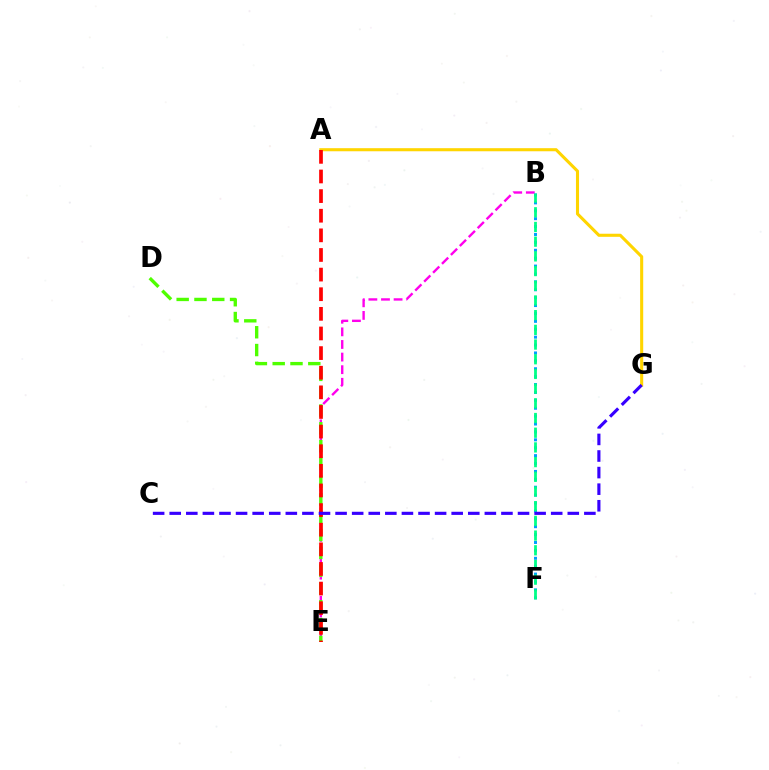{('B', 'E'): [{'color': '#ff00ed', 'line_style': 'dashed', 'thickness': 1.71}], ('B', 'F'): [{'color': '#009eff', 'line_style': 'dotted', 'thickness': 2.15}, {'color': '#00ff86', 'line_style': 'dashed', 'thickness': 2.0}], ('A', 'G'): [{'color': '#ffd500', 'line_style': 'solid', 'thickness': 2.22}], ('D', 'E'): [{'color': '#4fff00', 'line_style': 'dashed', 'thickness': 2.42}], ('A', 'E'): [{'color': '#ff0000', 'line_style': 'dashed', 'thickness': 2.67}], ('C', 'G'): [{'color': '#3700ff', 'line_style': 'dashed', 'thickness': 2.25}]}